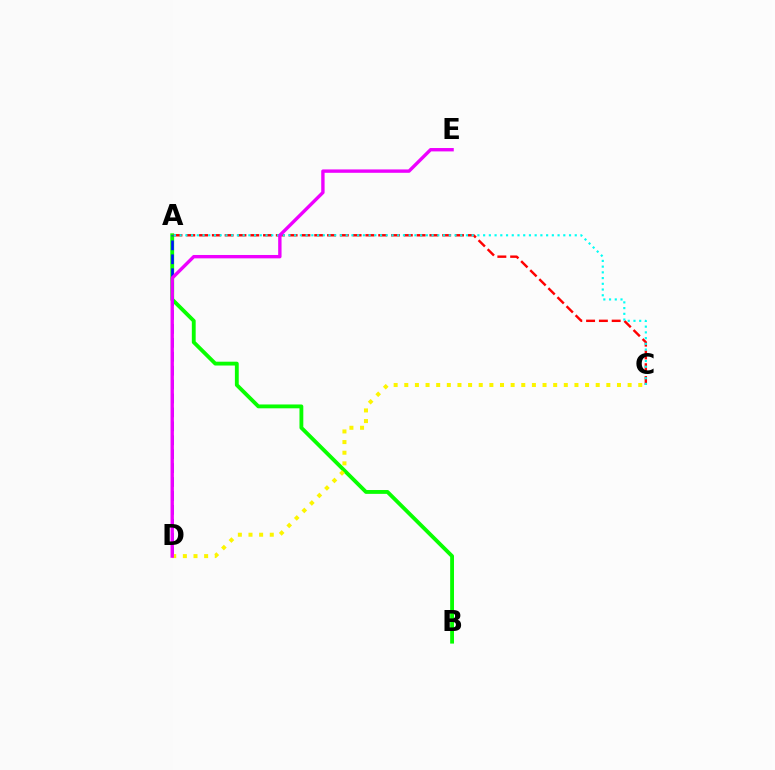{('A', 'B'): [{'color': '#08ff00', 'line_style': 'solid', 'thickness': 2.77}], ('A', 'D'): [{'color': '#0010ff', 'line_style': 'dashed', 'thickness': 1.89}], ('A', 'C'): [{'color': '#ff0000', 'line_style': 'dashed', 'thickness': 1.74}, {'color': '#00fff6', 'line_style': 'dotted', 'thickness': 1.56}], ('C', 'D'): [{'color': '#fcf500', 'line_style': 'dotted', 'thickness': 2.89}], ('D', 'E'): [{'color': '#ee00ff', 'line_style': 'solid', 'thickness': 2.43}]}